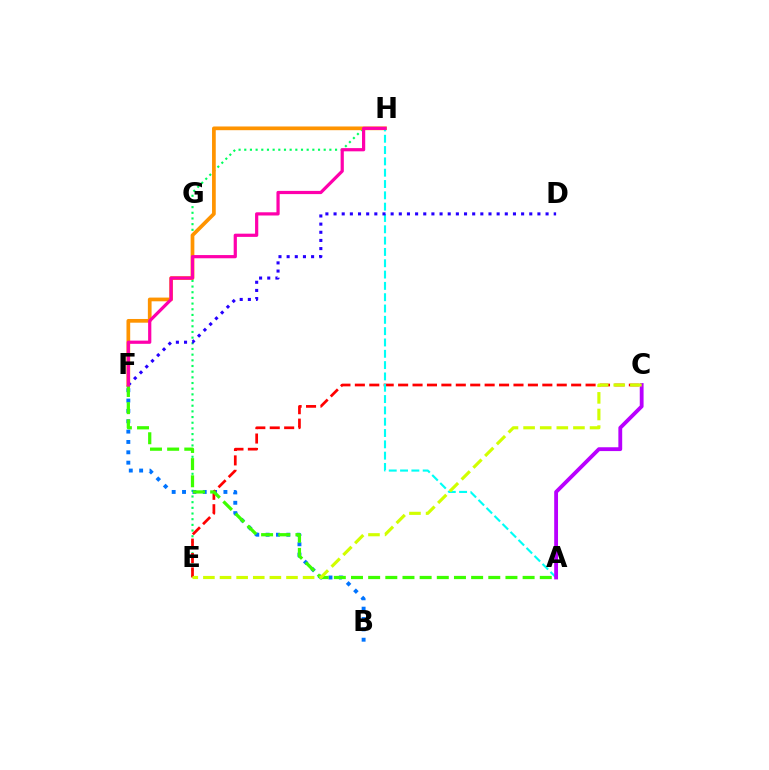{('E', 'H'): [{'color': '#00ff5c', 'line_style': 'dotted', 'thickness': 1.54}], ('B', 'F'): [{'color': '#0074ff', 'line_style': 'dotted', 'thickness': 2.81}], ('F', 'H'): [{'color': '#ff9400', 'line_style': 'solid', 'thickness': 2.67}, {'color': '#ff00ac', 'line_style': 'solid', 'thickness': 2.31}], ('C', 'E'): [{'color': '#ff0000', 'line_style': 'dashed', 'thickness': 1.96}, {'color': '#d1ff00', 'line_style': 'dashed', 'thickness': 2.26}], ('A', 'H'): [{'color': '#00fff6', 'line_style': 'dashed', 'thickness': 1.54}], ('D', 'F'): [{'color': '#2500ff', 'line_style': 'dotted', 'thickness': 2.22}], ('A', 'F'): [{'color': '#3dff00', 'line_style': 'dashed', 'thickness': 2.33}], ('A', 'C'): [{'color': '#b900ff', 'line_style': 'solid', 'thickness': 2.75}]}